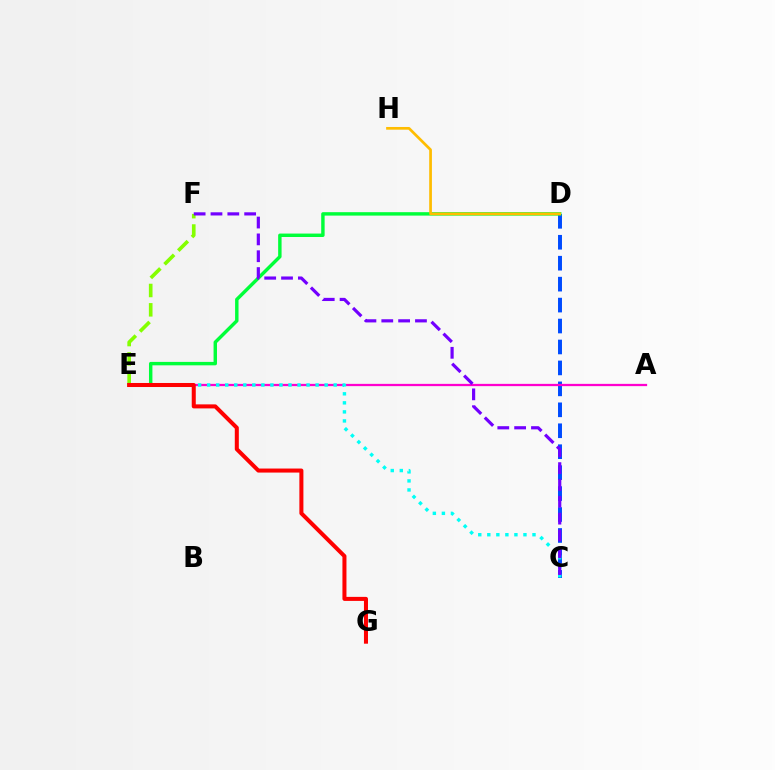{('C', 'D'): [{'color': '#004bff', 'line_style': 'dashed', 'thickness': 2.85}], ('D', 'E'): [{'color': '#00ff39', 'line_style': 'solid', 'thickness': 2.47}], ('E', 'F'): [{'color': '#84ff00', 'line_style': 'dashed', 'thickness': 2.63}], ('A', 'E'): [{'color': '#ff00cf', 'line_style': 'solid', 'thickness': 1.63}], ('C', 'E'): [{'color': '#00fff6', 'line_style': 'dotted', 'thickness': 2.46}], ('E', 'G'): [{'color': '#ff0000', 'line_style': 'solid', 'thickness': 2.9}], ('C', 'F'): [{'color': '#7200ff', 'line_style': 'dashed', 'thickness': 2.29}], ('D', 'H'): [{'color': '#ffbd00', 'line_style': 'solid', 'thickness': 1.95}]}